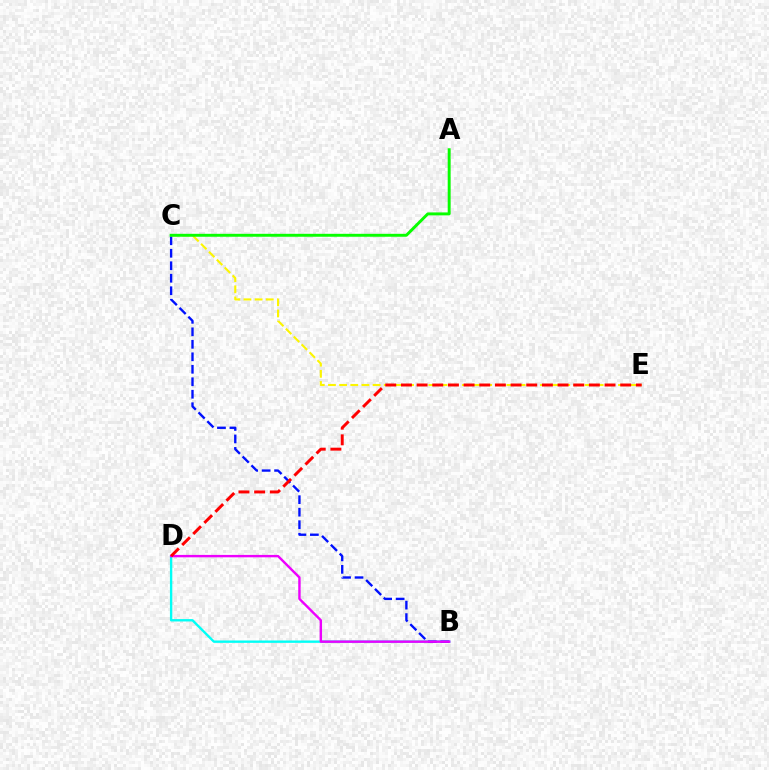{('B', 'D'): [{'color': '#00fff6', 'line_style': 'solid', 'thickness': 1.7}, {'color': '#ee00ff', 'line_style': 'solid', 'thickness': 1.73}], ('C', 'E'): [{'color': '#fcf500', 'line_style': 'dashed', 'thickness': 1.52}], ('B', 'C'): [{'color': '#0010ff', 'line_style': 'dashed', 'thickness': 1.7}], ('A', 'C'): [{'color': '#08ff00', 'line_style': 'solid', 'thickness': 2.11}], ('D', 'E'): [{'color': '#ff0000', 'line_style': 'dashed', 'thickness': 2.13}]}